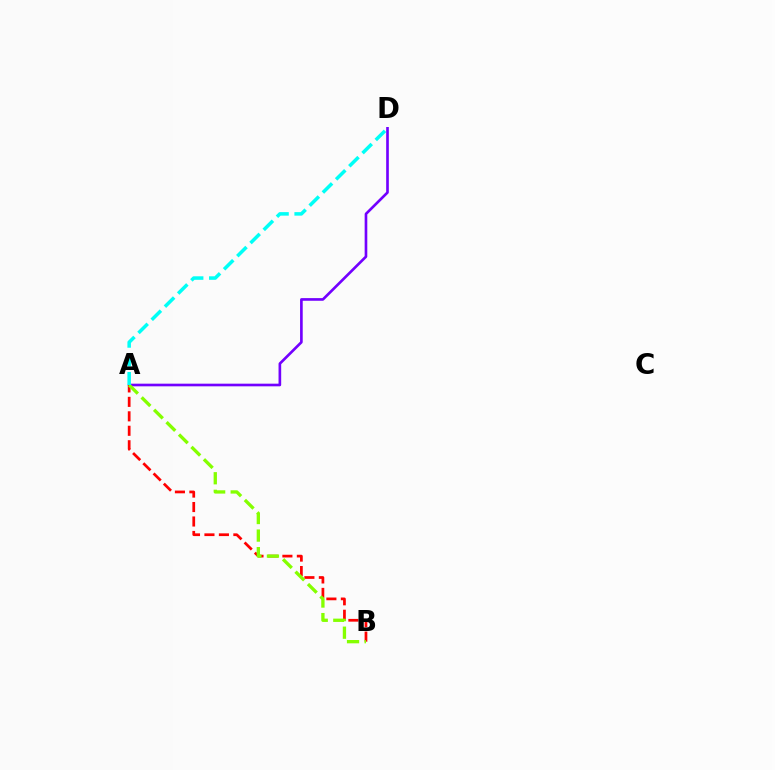{('A', 'D'): [{'color': '#7200ff', 'line_style': 'solid', 'thickness': 1.91}, {'color': '#00fff6', 'line_style': 'dashed', 'thickness': 2.53}], ('A', 'B'): [{'color': '#ff0000', 'line_style': 'dashed', 'thickness': 1.96}, {'color': '#84ff00', 'line_style': 'dashed', 'thickness': 2.39}]}